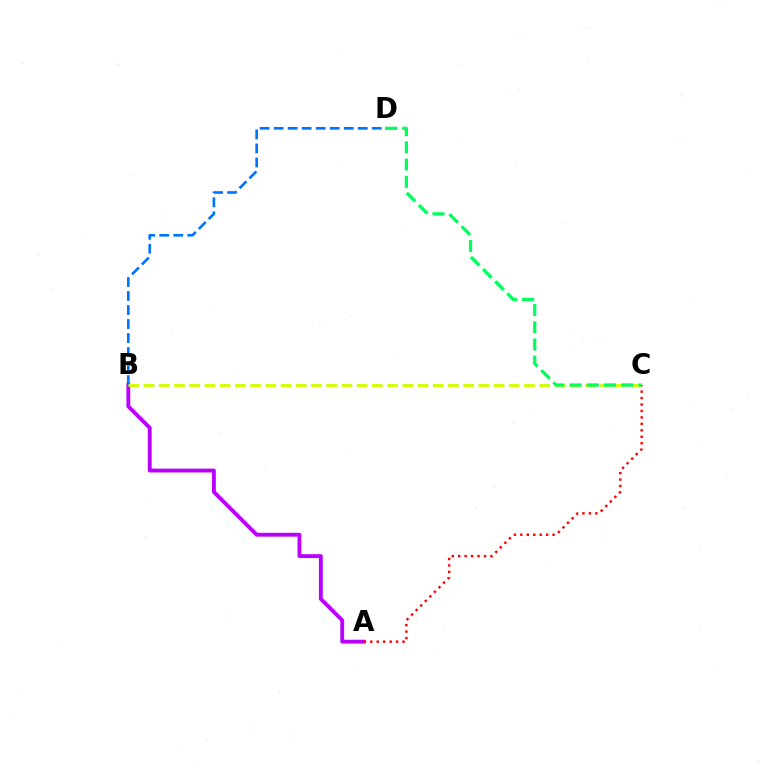{('A', 'B'): [{'color': '#b900ff', 'line_style': 'solid', 'thickness': 2.78}], ('A', 'C'): [{'color': '#ff0000', 'line_style': 'dotted', 'thickness': 1.75}], ('B', 'D'): [{'color': '#0074ff', 'line_style': 'dashed', 'thickness': 1.9}], ('B', 'C'): [{'color': '#d1ff00', 'line_style': 'dashed', 'thickness': 2.07}], ('C', 'D'): [{'color': '#00ff5c', 'line_style': 'dashed', 'thickness': 2.34}]}